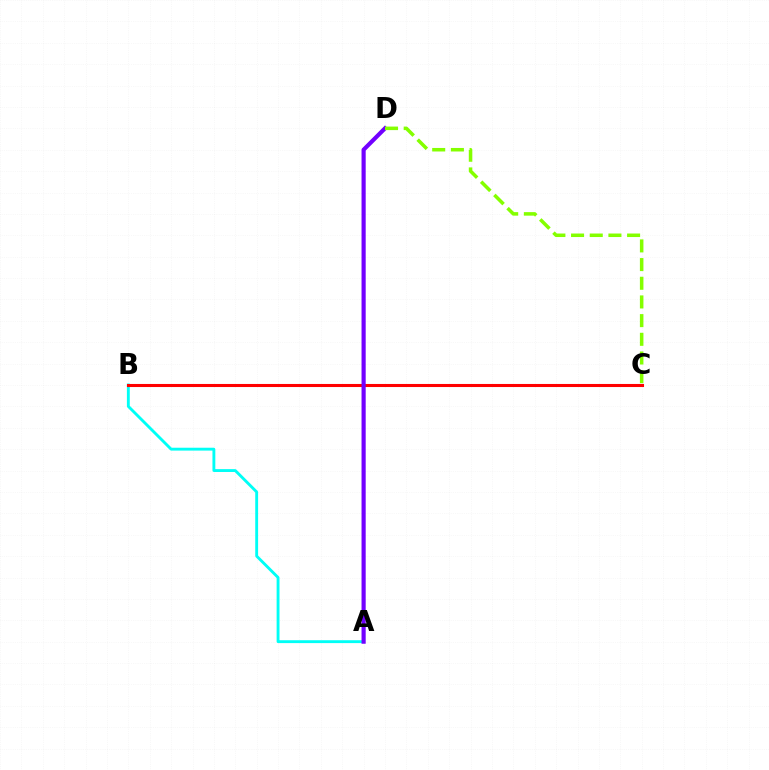{('A', 'B'): [{'color': '#00fff6', 'line_style': 'solid', 'thickness': 2.07}], ('B', 'C'): [{'color': '#ff0000', 'line_style': 'solid', 'thickness': 2.21}], ('A', 'D'): [{'color': '#7200ff', 'line_style': 'solid', 'thickness': 2.99}], ('C', 'D'): [{'color': '#84ff00', 'line_style': 'dashed', 'thickness': 2.54}]}